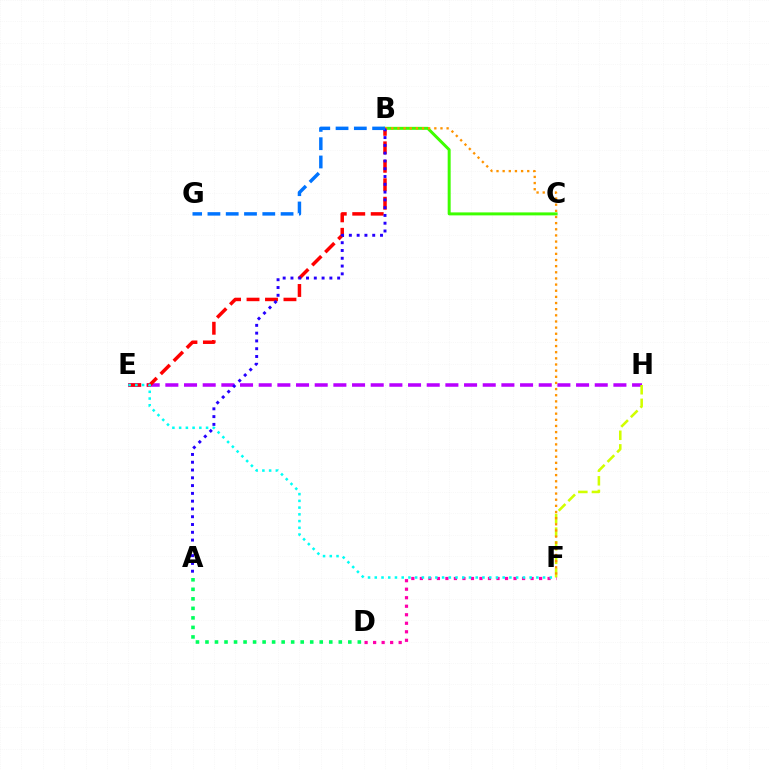{('A', 'D'): [{'color': '#00ff5c', 'line_style': 'dotted', 'thickness': 2.59}], ('B', 'C'): [{'color': '#3dff00', 'line_style': 'solid', 'thickness': 2.15}], ('E', 'H'): [{'color': '#b900ff', 'line_style': 'dashed', 'thickness': 2.54}], ('F', 'H'): [{'color': '#d1ff00', 'line_style': 'dashed', 'thickness': 1.85}], ('B', 'E'): [{'color': '#ff0000', 'line_style': 'dashed', 'thickness': 2.51}], ('D', 'F'): [{'color': '#ff00ac', 'line_style': 'dotted', 'thickness': 2.31}], ('B', 'F'): [{'color': '#ff9400', 'line_style': 'dotted', 'thickness': 1.67}], ('E', 'F'): [{'color': '#00fff6', 'line_style': 'dotted', 'thickness': 1.83}], ('A', 'B'): [{'color': '#2500ff', 'line_style': 'dotted', 'thickness': 2.11}], ('B', 'G'): [{'color': '#0074ff', 'line_style': 'dashed', 'thickness': 2.48}]}